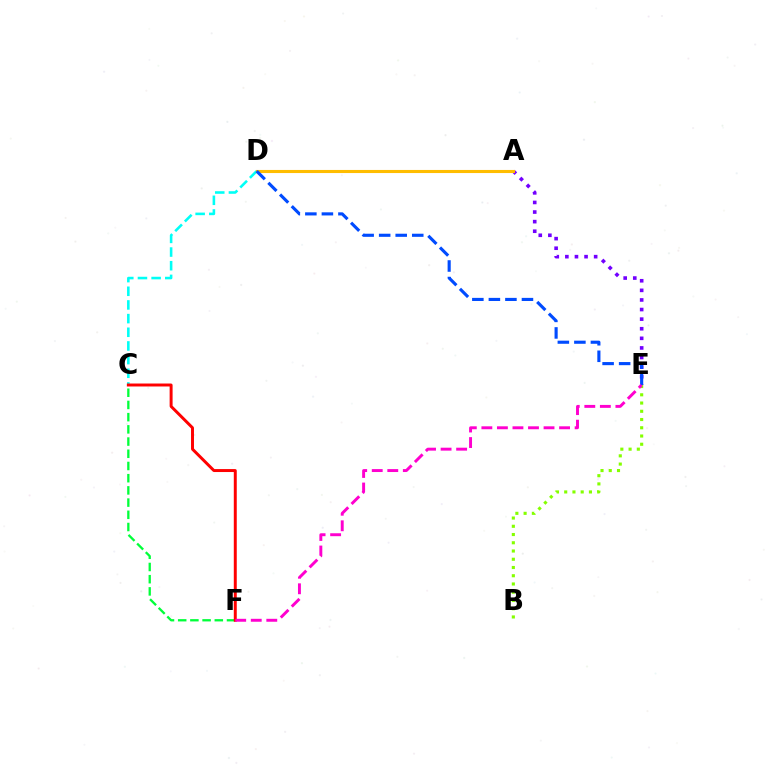{('C', 'D'): [{'color': '#00fff6', 'line_style': 'dashed', 'thickness': 1.86}], ('A', 'E'): [{'color': '#7200ff', 'line_style': 'dotted', 'thickness': 2.61}], ('C', 'F'): [{'color': '#00ff39', 'line_style': 'dashed', 'thickness': 1.66}, {'color': '#ff0000', 'line_style': 'solid', 'thickness': 2.13}], ('A', 'D'): [{'color': '#ffbd00', 'line_style': 'solid', 'thickness': 2.23}], ('D', 'E'): [{'color': '#004bff', 'line_style': 'dashed', 'thickness': 2.25}], ('B', 'E'): [{'color': '#84ff00', 'line_style': 'dotted', 'thickness': 2.24}], ('E', 'F'): [{'color': '#ff00cf', 'line_style': 'dashed', 'thickness': 2.11}]}